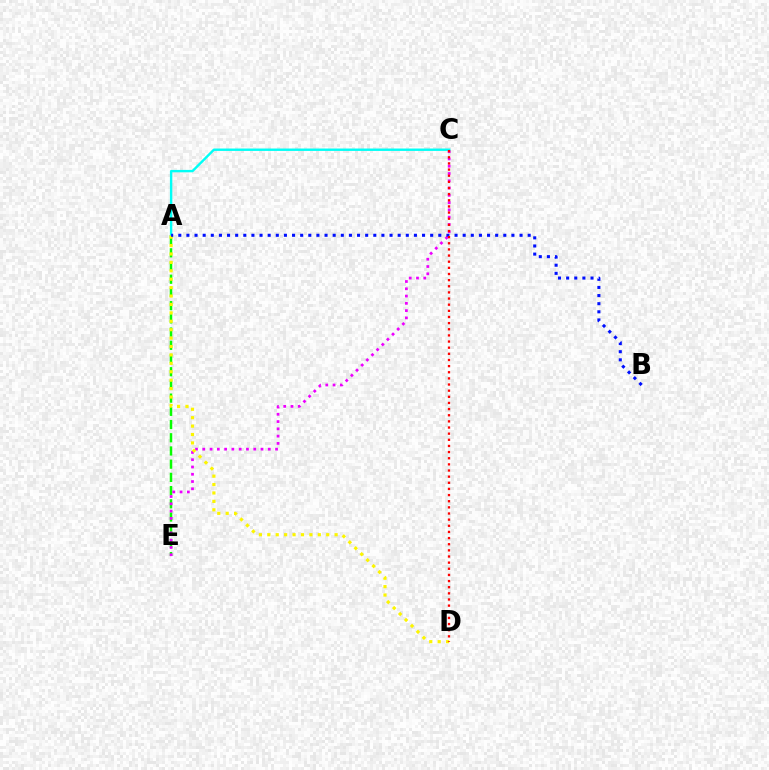{('A', 'E'): [{'color': '#08ff00', 'line_style': 'dashed', 'thickness': 1.79}], ('C', 'E'): [{'color': '#ee00ff', 'line_style': 'dotted', 'thickness': 1.98}], ('A', 'C'): [{'color': '#00fff6', 'line_style': 'solid', 'thickness': 1.73}], ('A', 'D'): [{'color': '#fcf500', 'line_style': 'dotted', 'thickness': 2.29}], ('A', 'B'): [{'color': '#0010ff', 'line_style': 'dotted', 'thickness': 2.21}], ('C', 'D'): [{'color': '#ff0000', 'line_style': 'dotted', 'thickness': 1.67}]}